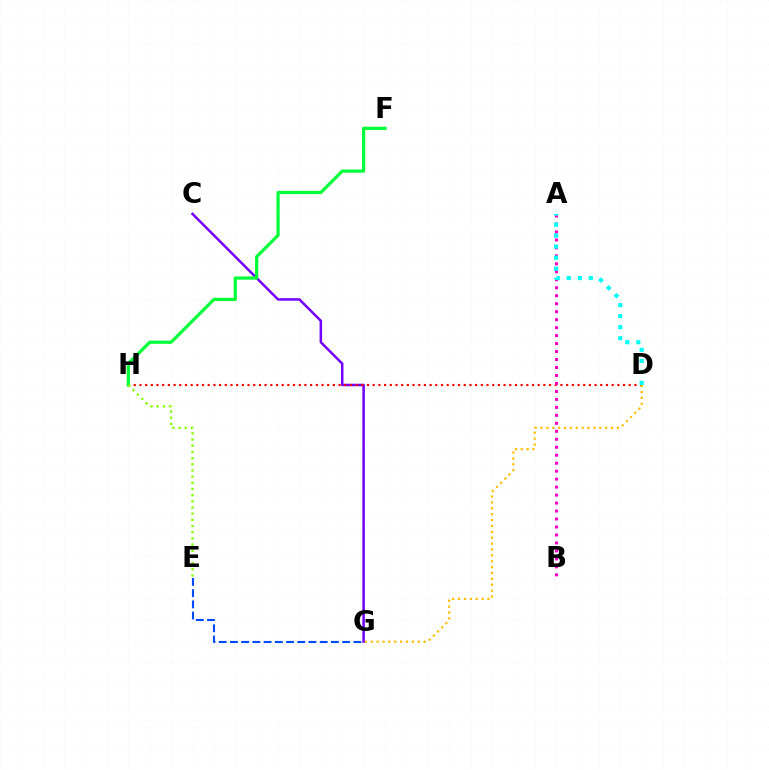{('C', 'G'): [{'color': '#7200ff', 'line_style': 'solid', 'thickness': 1.8}], ('D', 'H'): [{'color': '#ff0000', 'line_style': 'dotted', 'thickness': 1.55}], ('A', 'B'): [{'color': '#ff00cf', 'line_style': 'dotted', 'thickness': 2.17}], ('E', 'G'): [{'color': '#004bff', 'line_style': 'dashed', 'thickness': 1.52}], ('F', 'H'): [{'color': '#00ff39', 'line_style': 'solid', 'thickness': 2.31}], ('A', 'D'): [{'color': '#00fff6', 'line_style': 'dotted', 'thickness': 2.99}], ('D', 'G'): [{'color': '#ffbd00', 'line_style': 'dotted', 'thickness': 1.6}], ('E', 'H'): [{'color': '#84ff00', 'line_style': 'dotted', 'thickness': 1.68}]}